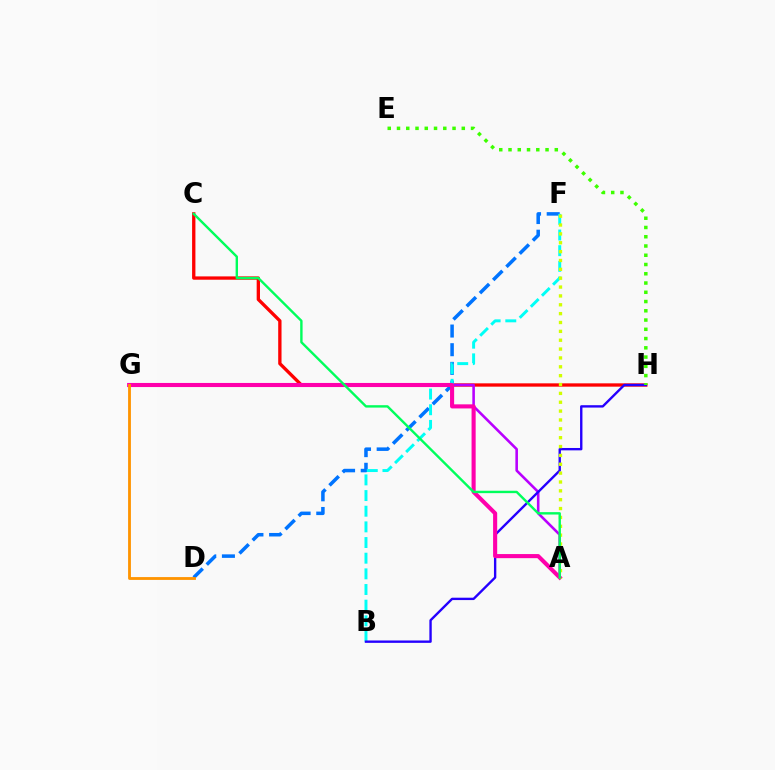{('C', 'H'): [{'color': '#ff0000', 'line_style': 'solid', 'thickness': 2.39}], ('A', 'G'): [{'color': '#b900ff', 'line_style': 'solid', 'thickness': 1.86}, {'color': '#ff00ac', 'line_style': 'solid', 'thickness': 2.95}], ('D', 'F'): [{'color': '#0074ff', 'line_style': 'dashed', 'thickness': 2.54}], ('B', 'F'): [{'color': '#00fff6', 'line_style': 'dashed', 'thickness': 2.13}], ('B', 'H'): [{'color': '#2500ff', 'line_style': 'solid', 'thickness': 1.71}], ('A', 'F'): [{'color': '#d1ff00', 'line_style': 'dotted', 'thickness': 2.41}], ('A', 'C'): [{'color': '#00ff5c', 'line_style': 'solid', 'thickness': 1.72}], ('E', 'H'): [{'color': '#3dff00', 'line_style': 'dotted', 'thickness': 2.51}], ('D', 'G'): [{'color': '#ff9400', 'line_style': 'solid', 'thickness': 2.04}]}